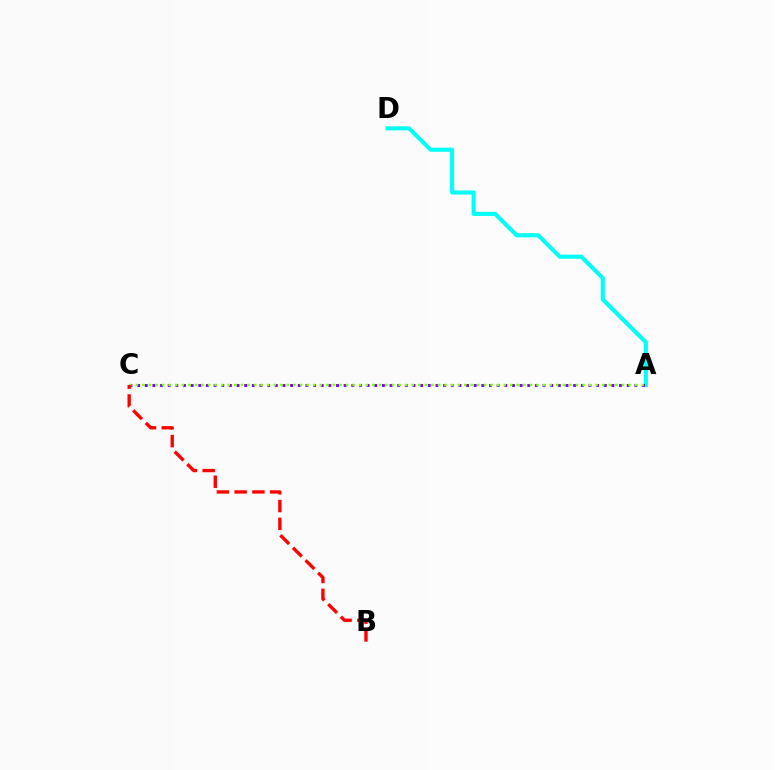{('A', 'D'): [{'color': '#00fff6', 'line_style': 'solid', 'thickness': 2.95}], ('A', 'C'): [{'color': '#7200ff', 'line_style': 'dotted', 'thickness': 2.08}, {'color': '#84ff00', 'line_style': 'dotted', 'thickness': 1.78}], ('B', 'C'): [{'color': '#ff0000', 'line_style': 'dashed', 'thickness': 2.42}]}